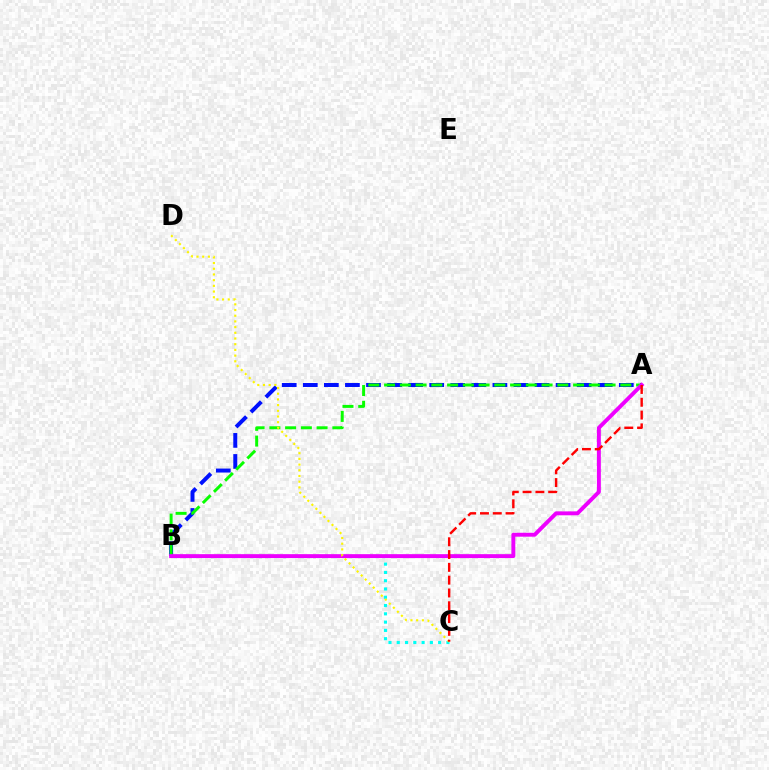{('B', 'C'): [{'color': '#00fff6', 'line_style': 'dotted', 'thickness': 2.25}], ('A', 'B'): [{'color': '#0010ff', 'line_style': 'dashed', 'thickness': 2.86}, {'color': '#08ff00', 'line_style': 'dashed', 'thickness': 2.14}, {'color': '#ee00ff', 'line_style': 'solid', 'thickness': 2.82}], ('C', 'D'): [{'color': '#fcf500', 'line_style': 'dotted', 'thickness': 1.55}], ('A', 'C'): [{'color': '#ff0000', 'line_style': 'dashed', 'thickness': 1.74}]}